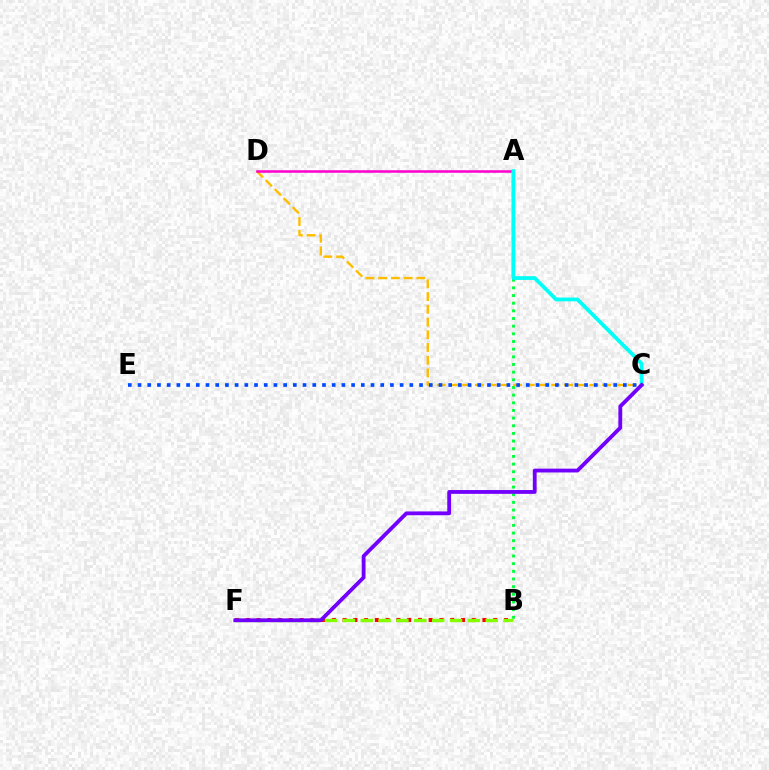{('A', 'B'): [{'color': '#00ff39', 'line_style': 'dotted', 'thickness': 2.08}], ('B', 'F'): [{'color': '#ff0000', 'line_style': 'dotted', 'thickness': 2.92}, {'color': '#84ff00', 'line_style': 'dashed', 'thickness': 2.43}], ('C', 'D'): [{'color': '#ffbd00', 'line_style': 'dashed', 'thickness': 1.73}], ('A', 'D'): [{'color': '#ff00cf', 'line_style': 'solid', 'thickness': 1.83}], ('A', 'C'): [{'color': '#00fff6', 'line_style': 'solid', 'thickness': 2.72}], ('C', 'F'): [{'color': '#7200ff', 'line_style': 'solid', 'thickness': 2.75}], ('C', 'E'): [{'color': '#004bff', 'line_style': 'dotted', 'thickness': 2.64}]}